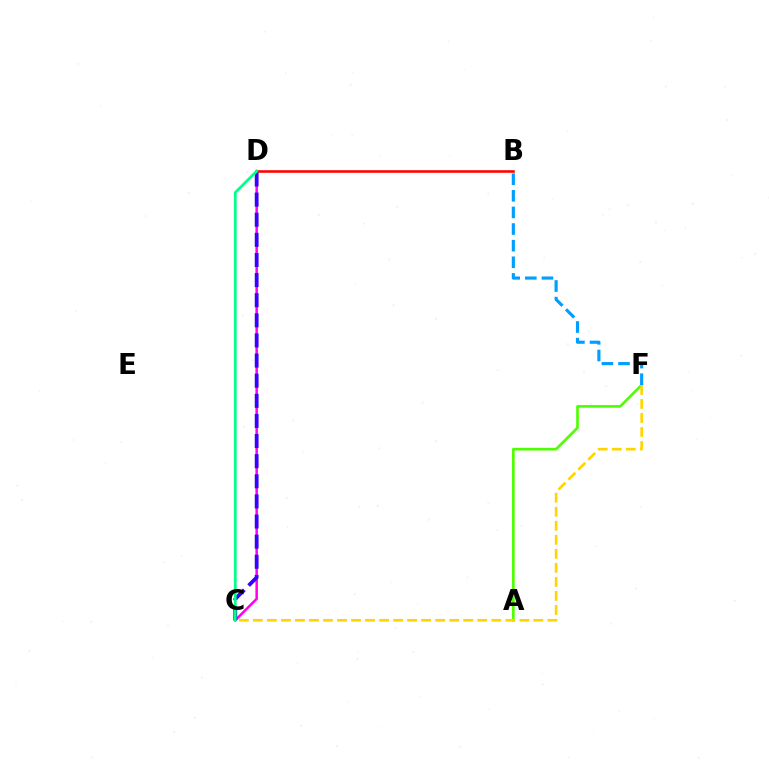{('A', 'F'): [{'color': '#4fff00', 'line_style': 'solid', 'thickness': 1.91}], ('B', 'F'): [{'color': '#009eff', 'line_style': 'dashed', 'thickness': 2.26}], ('C', 'D'): [{'color': '#ff00ed', 'line_style': 'solid', 'thickness': 1.81}, {'color': '#3700ff', 'line_style': 'dashed', 'thickness': 2.73}, {'color': '#00ff86', 'line_style': 'solid', 'thickness': 1.95}], ('B', 'D'): [{'color': '#ff0000', 'line_style': 'solid', 'thickness': 1.85}], ('C', 'F'): [{'color': '#ffd500', 'line_style': 'dashed', 'thickness': 1.91}]}